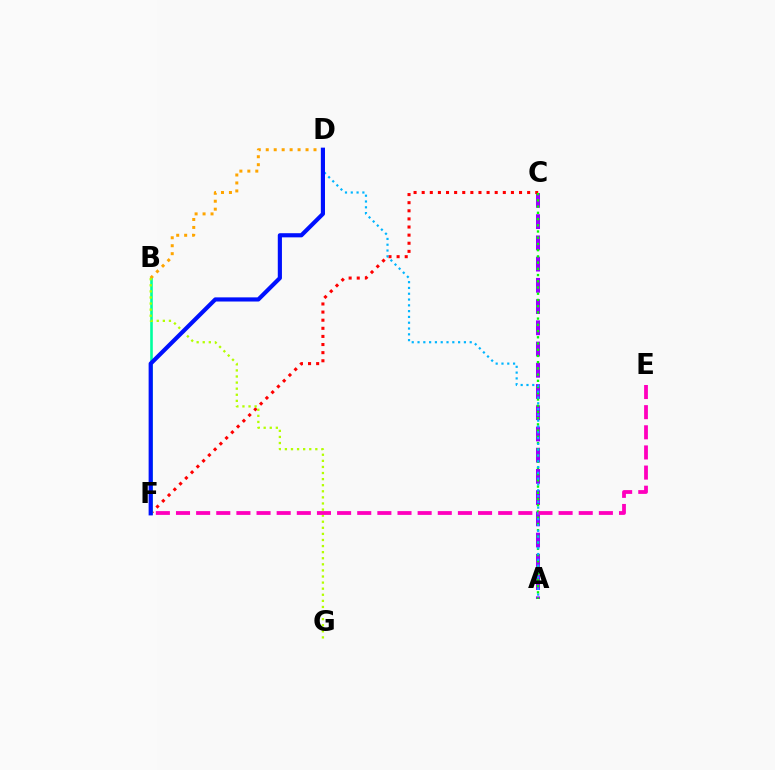{('A', 'C'): [{'color': '#9b00ff', 'line_style': 'dashed', 'thickness': 2.88}, {'color': '#08ff00', 'line_style': 'dotted', 'thickness': 1.69}], ('C', 'F'): [{'color': '#ff0000', 'line_style': 'dotted', 'thickness': 2.2}], ('A', 'D'): [{'color': '#00b5ff', 'line_style': 'dotted', 'thickness': 1.58}], ('B', 'F'): [{'color': '#00ff9d', 'line_style': 'solid', 'thickness': 1.88}], ('B', 'D'): [{'color': '#ffa500', 'line_style': 'dotted', 'thickness': 2.16}], ('B', 'G'): [{'color': '#b3ff00', 'line_style': 'dotted', 'thickness': 1.65}], ('D', 'F'): [{'color': '#0010ff', 'line_style': 'solid', 'thickness': 2.99}], ('E', 'F'): [{'color': '#ff00bd', 'line_style': 'dashed', 'thickness': 2.74}]}